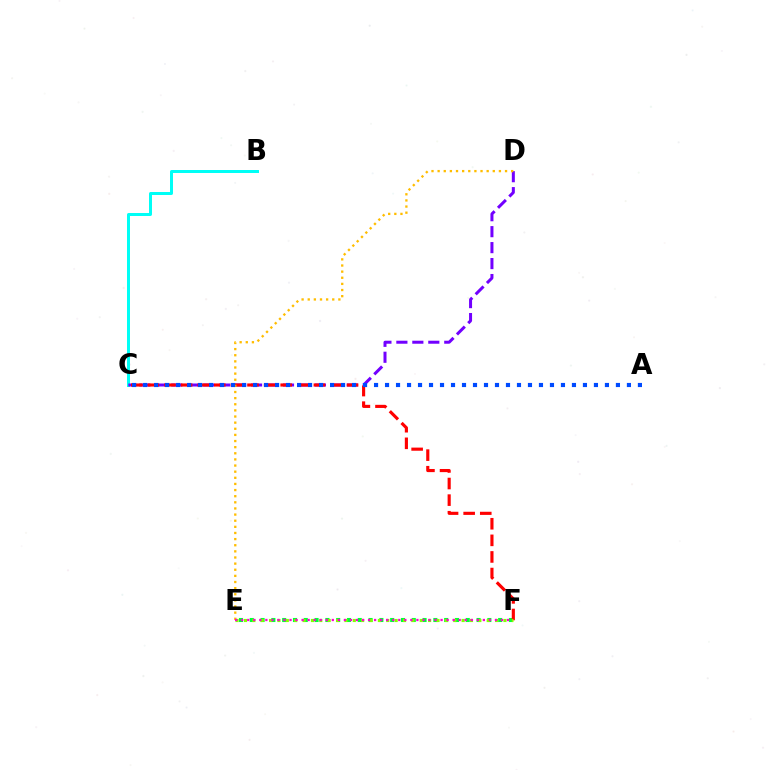{('E', 'F'): [{'color': '#00ff39', 'line_style': 'dotted', 'thickness': 2.93}, {'color': '#84ff00', 'line_style': 'dotted', 'thickness': 2.27}, {'color': '#ff00cf', 'line_style': 'dotted', 'thickness': 1.64}], ('B', 'C'): [{'color': '#00fff6', 'line_style': 'solid', 'thickness': 2.15}], ('C', 'D'): [{'color': '#7200ff', 'line_style': 'dashed', 'thickness': 2.17}], ('C', 'F'): [{'color': '#ff0000', 'line_style': 'dashed', 'thickness': 2.25}], ('D', 'E'): [{'color': '#ffbd00', 'line_style': 'dotted', 'thickness': 1.67}], ('A', 'C'): [{'color': '#004bff', 'line_style': 'dotted', 'thickness': 2.99}]}